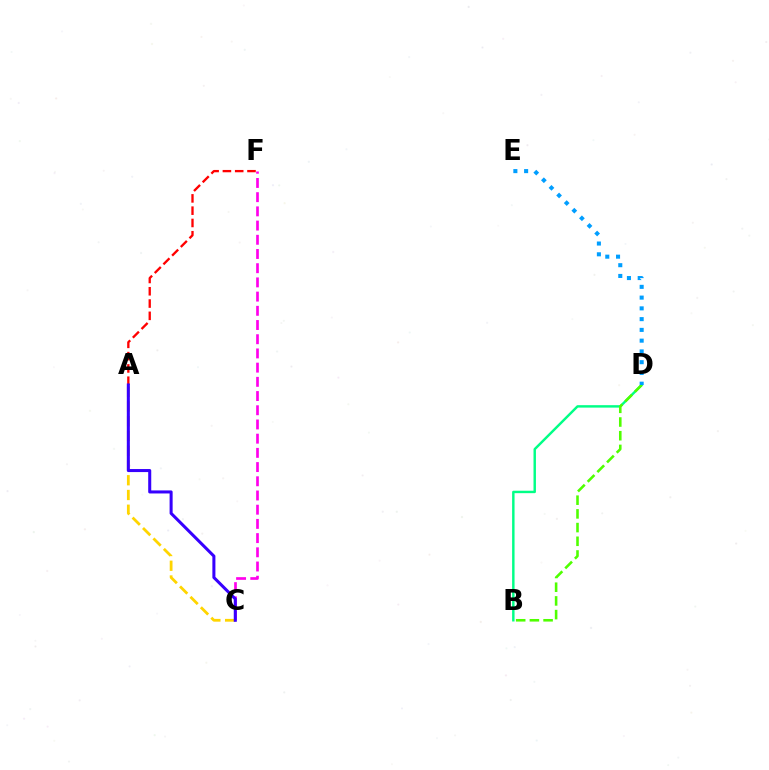{('A', 'C'): [{'color': '#ffd500', 'line_style': 'dashed', 'thickness': 2.0}, {'color': '#3700ff', 'line_style': 'solid', 'thickness': 2.19}], ('A', 'F'): [{'color': '#ff0000', 'line_style': 'dashed', 'thickness': 1.67}], ('B', 'D'): [{'color': '#00ff86', 'line_style': 'solid', 'thickness': 1.76}, {'color': '#4fff00', 'line_style': 'dashed', 'thickness': 1.86}], ('C', 'F'): [{'color': '#ff00ed', 'line_style': 'dashed', 'thickness': 1.93}], ('D', 'E'): [{'color': '#009eff', 'line_style': 'dotted', 'thickness': 2.92}]}